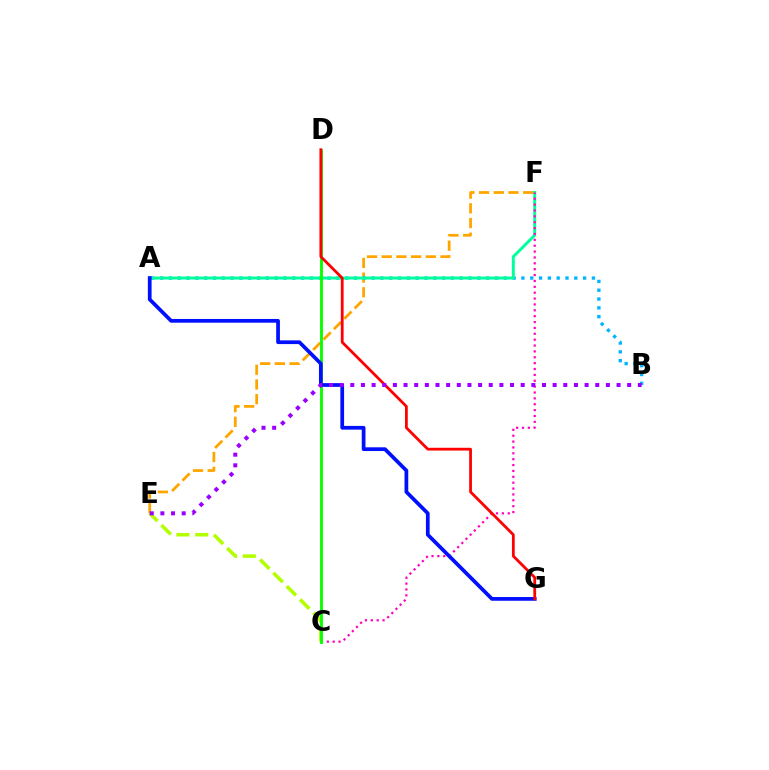{('E', 'F'): [{'color': '#ffa500', 'line_style': 'dashed', 'thickness': 2.0}], ('A', 'B'): [{'color': '#00b5ff', 'line_style': 'dotted', 'thickness': 2.39}], ('A', 'F'): [{'color': '#00ff9d', 'line_style': 'solid', 'thickness': 2.13}], ('C', 'E'): [{'color': '#b3ff00', 'line_style': 'dashed', 'thickness': 2.56}], ('C', 'F'): [{'color': '#ff00bd', 'line_style': 'dotted', 'thickness': 1.6}], ('C', 'D'): [{'color': '#08ff00', 'line_style': 'solid', 'thickness': 2.08}], ('A', 'G'): [{'color': '#0010ff', 'line_style': 'solid', 'thickness': 2.68}], ('D', 'G'): [{'color': '#ff0000', 'line_style': 'solid', 'thickness': 2.0}], ('B', 'E'): [{'color': '#9b00ff', 'line_style': 'dotted', 'thickness': 2.89}]}